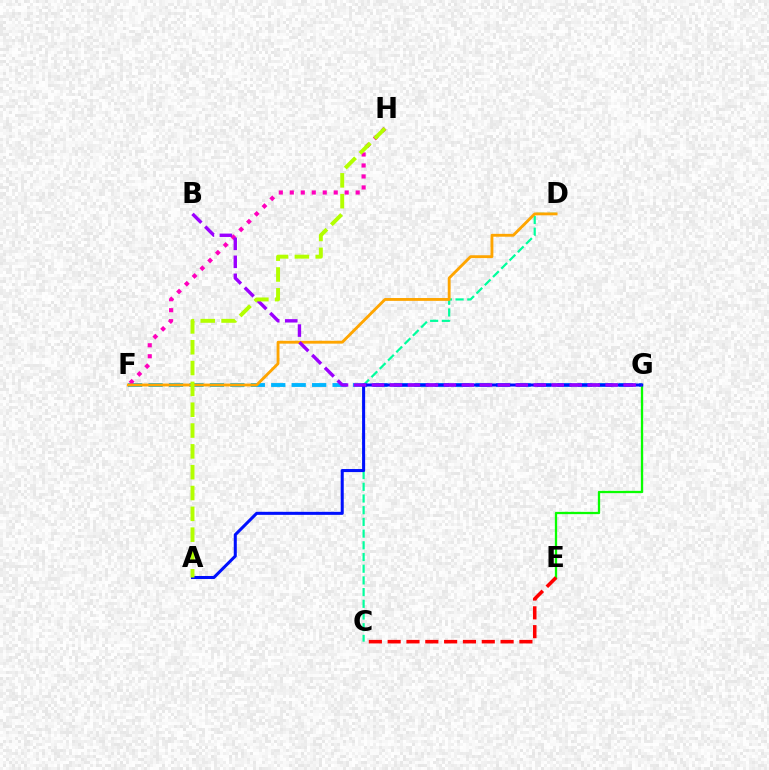{('C', 'D'): [{'color': '#00ff9d', 'line_style': 'dashed', 'thickness': 1.59}], ('F', 'G'): [{'color': '#00b5ff', 'line_style': 'dashed', 'thickness': 2.78}], ('F', 'H'): [{'color': '#ff00bd', 'line_style': 'dotted', 'thickness': 2.98}], ('E', 'G'): [{'color': '#08ff00', 'line_style': 'solid', 'thickness': 1.65}], ('C', 'E'): [{'color': '#ff0000', 'line_style': 'dashed', 'thickness': 2.56}], ('D', 'F'): [{'color': '#ffa500', 'line_style': 'solid', 'thickness': 2.05}], ('A', 'G'): [{'color': '#0010ff', 'line_style': 'solid', 'thickness': 2.19}], ('B', 'G'): [{'color': '#9b00ff', 'line_style': 'dashed', 'thickness': 2.44}], ('A', 'H'): [{'color': '#b3ff00', 'line_style': 'dashed', 'thickness': 2.83}]}